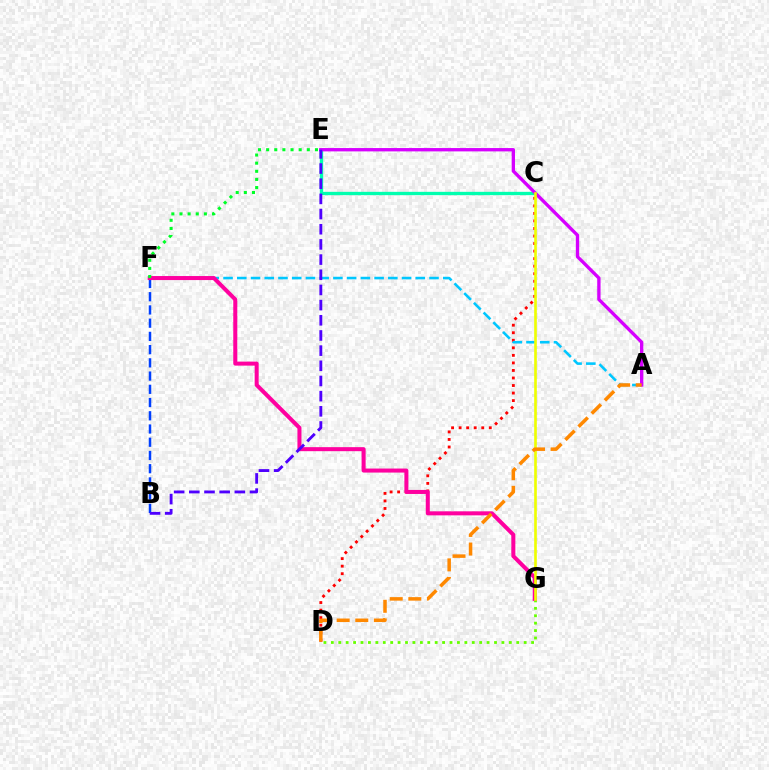{('C', 'D'): [{'color': '#ff0000', 'line_style': 'dotted', 'thickness': 2.05}], ('A', 'F'): [{'color': '#00c7ff', 'line_style': 'dashed', 'thickness': 1.87}], ('D', 'G'): [{'color': '#66ff00', 'line_style': 'dotted', 'thickness': 2.02}], ('B', 'F'): [{'color': '#003fff', 'line_style': 'dashed', 'thickness': 1.8}], ('C', 'E'): [{'color': '#00ffaf', 'line_style': 'solid', 'thickness': 2.39}], ('A', 'E'): [{'color': '#d600ff', 'line_style': 'solid', 'thickness': 2.4}], ('F', 'G'): [{'color': '#ff00a0', 'line_style': 'solid', 'thickness': 2.9}], ('C', 'G'): [{'color': '#eeff00', 'line_style': 'solid', 'thickness': 1.9}], ('A', 'D'): [{'color': '#ff8800', 'line_style': 'dashed', 'thickness': 2.53}], ('E', 'F'): [{'color': '#00ff27', 'line_style': 'dotted', 'thickness': 2.21}], ('B', 'E'): [{'color': '#4f00ff', 'line_style': 'dashed', 'thickness': 2.06}]}